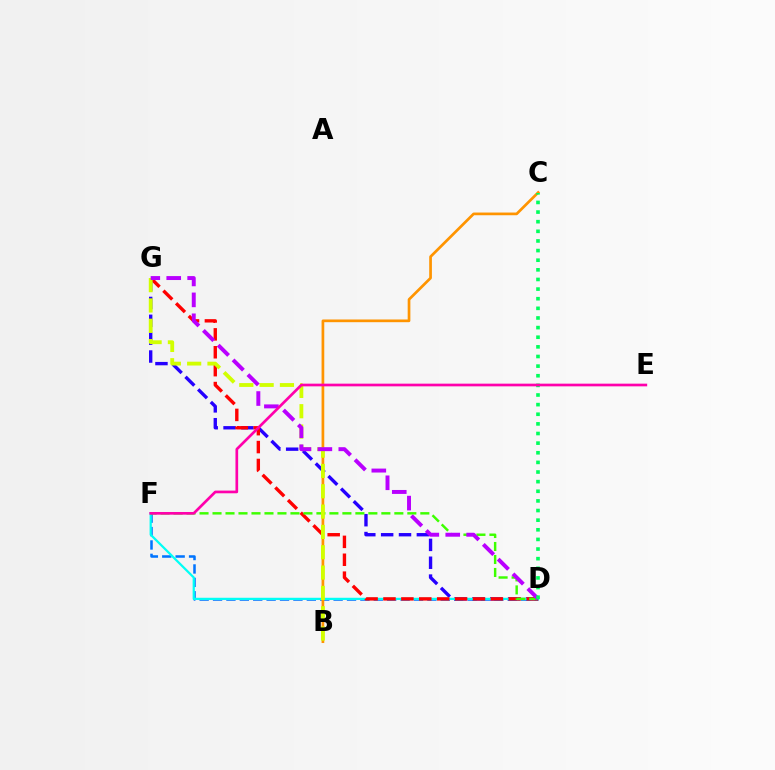{('D', 'G'): [{'color': '#2500ff', 'line_style': 'dashed', 'thickness': 2.43}, {'color': '#ff0000', 'line_style': 'dashed', 'thickness': 2.43}, {'color': '#b900ff', 'line_style': 'dashed', 'thickness': 2.84}], ('D', 'F'): [{'color': '#0074ff', 'line_style': 'dashed', 'thickness': 1.82}, {'color': '#00fff6', 'line_style': 'solid', 'thickness': 1.61}, {'color': '#3dff00', 'line_style': 'dashed', 'thickness': 1.76}], ('B', 'C'): [{'color': '#ff9400', 'line_style': 'solid', 'thickness': 1.94}], ('B', 'G'): [{'color': '#d1ff00', 'line_style': 'dashed', 'thickness': 2.76}], ('C', 'D'): [{'color': '#00ff5c', 'line_style': 'dotted', 'thickness': 2.62}], ('E', 'F'): [{'color': '#ff00ac', 'line_style': 'solid', 'thickness': 1.93}]}